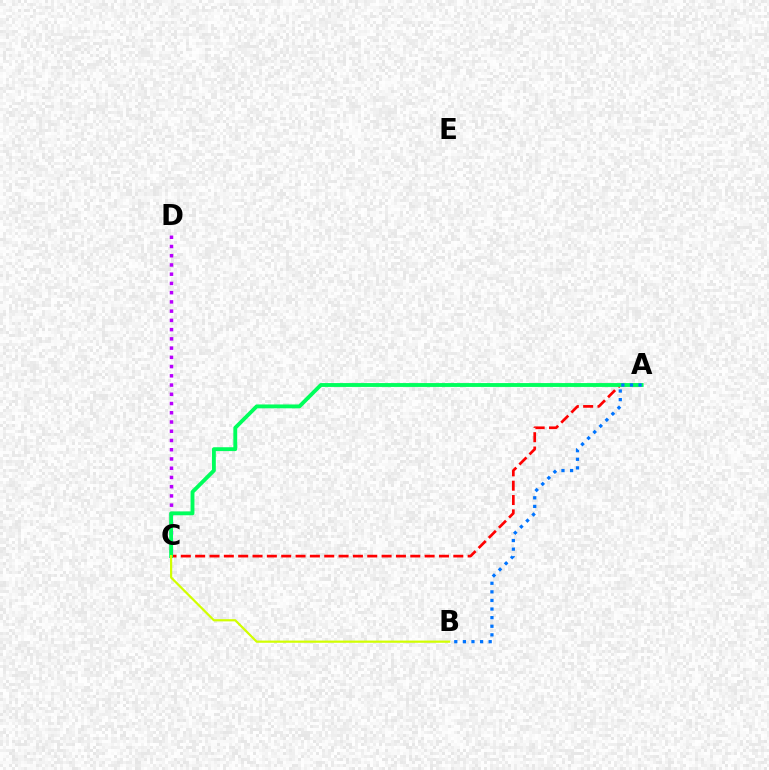{('C', 'D'): [{'color': '#b900ff', 'line_style': 'dotted', 'thickness': 2.51}], ('A', 'C'): [{'color': '#ff0000', 'line_style': 'dashed', 'thickness': 1.95}, {'color': '#00ff5c', 'line_style': 'solid', 'thickness': 2.78}], ('B', 'C'): [{'color': '#d1ff00', 'line_style': 'solid', 'thickness': 1.6}], ('A', 'B'): [{'color': '#0074ff', 'line_style': 'dotted', 'thickness': 2.34}]}